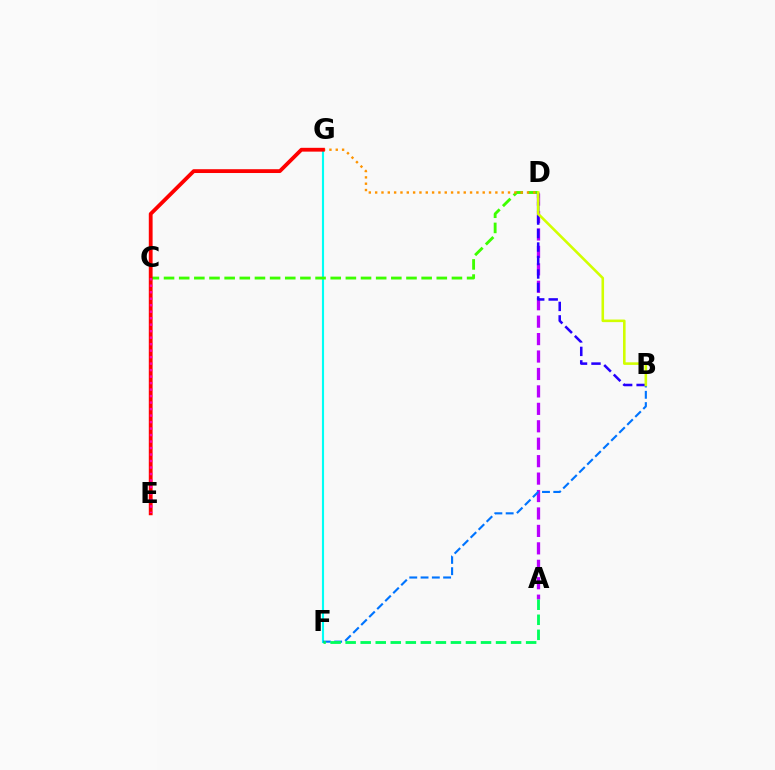{('F', 'G'): [{'color': '#00fff6', 'line_style': 'solid', 'thickness': 1.53}], ('C', 'D'): [{'color': '#3dff00', 'line_style': 'dashed', 'thickness': 2.06}], ('A', 'D'): [{'color': '#b900ff', 'line_style': 'dashed', 'thickness': 2.37}], ('B', 'F'): [{'color': '#0074ff', 'line_style': 'dashed', 'thickness': 1.53}], ('A', 'F'): [{'color': '#00ff5c', 'line_style': 'dashed', 'thickness': 2.04}], ('D', 'G'): [{'color': '#ff9400', 'line_style': 'dotted', 'thickness': 1.72}], ('E', 'G'): [{'color': '#ff0000', 'line_style': 'solid', 'thickness': 2.74}], ('B', 'D'): [{'color': '#2500ff', 'line_style': 'dashed', 'thickness': 1.83}, {'color': '#d1ff00', 'line_style': 'solid', 'thickness': 1.86}], ('C', 'E'): [{'color': '#ff00ac', 'line_style': 'dotted', 'thickness': 1.76}]}